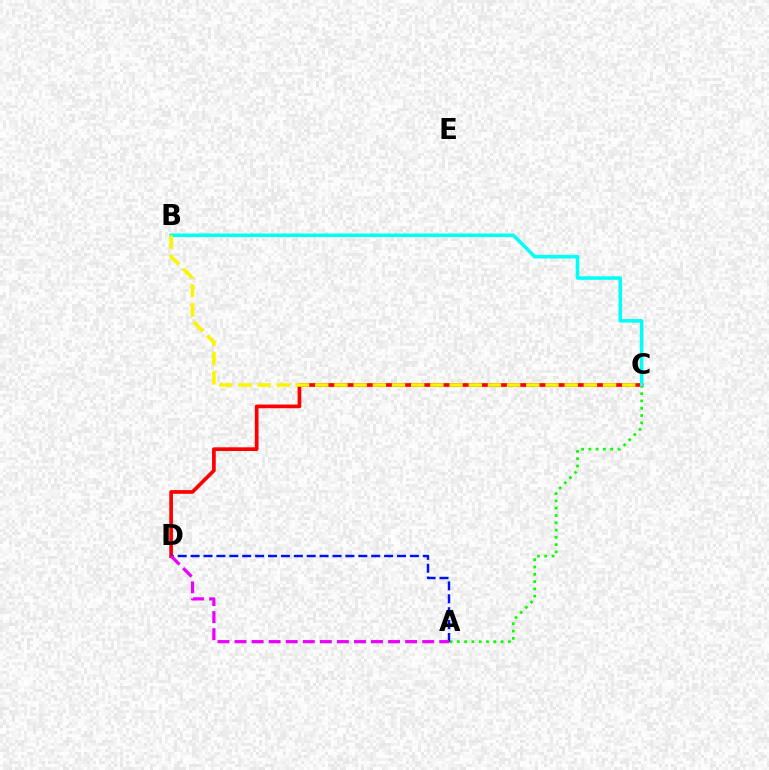{('A', 'C'): [{'color': '#08ff00', 'line_style': 'dotted', 'thickness': 1.98}], ('C', 'D'): [{'color': '#ff0000', 'line_style': 'solid', 'thickness': 2.66}], ('B', 'C'): [{'color': '#00fff6', 'line_style': 'solid', 'thickness': 2.56}, {'color': '#fcf500', 'line_style': 'dashed', 'thickness': 2.61}], ('A', 'D'): [{'color': '#0010ff', 'line_style': 'dashed', 'thickness': 1.75}, {'color': '#ee00ff', 'line_style': 'dashed', 'thickness': 2.32}]}